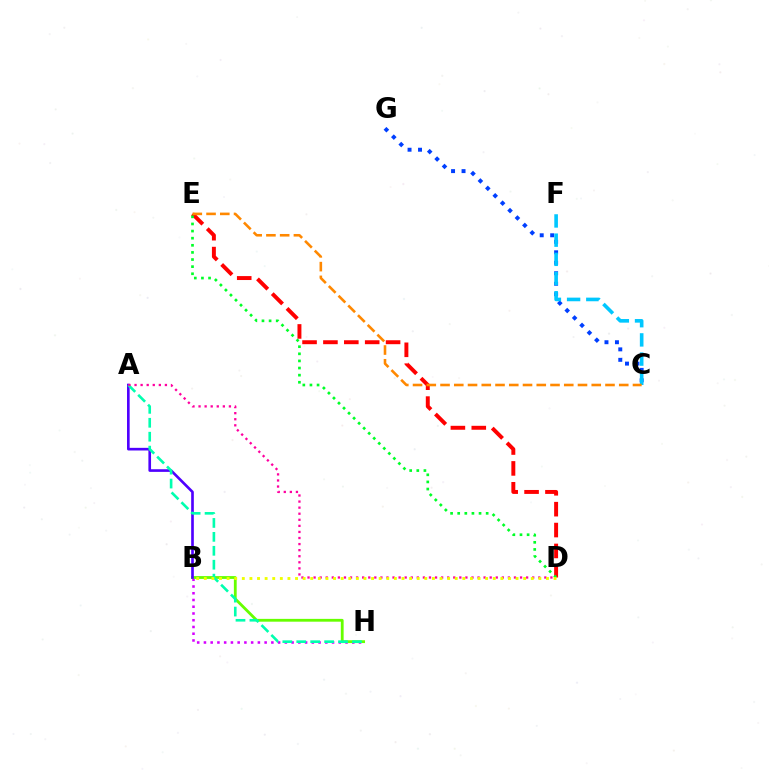{('D', 'E'): [{'color': '#ff0000', 'line_style': 'dashed', 'thickness': 2.84}, {'color': '#00ff27', 'line_style': 'dotted', 'thickness': 1.93}], ('C', 'G'): [{'color': '#003fff', 'line_style': 'dotted', 'thickness': 2.85}], ('B', 'H'): [{'color': '#d600ff', 'line_style': 'dotted', 'thickness': 1.83}, {'color': '#66ff00', 'line_style': 'solid', 'thickness': 2.03}], ('C', 'F'): [{'color': '#00c7ff', 'line_style': 'dashed', 'thickness': 2.61}], ('C', 'E'): [{'color': '#ff8800', 'line_style': 'dashed', 'thickness': 1.87}], ('A', 'B'): [{'color': '#4f00ff', 'line_style': 'solid', 'thickness': 1.9}], ('A', 'H'): [{'color': '#00ffaf', 'line_style': 'dashed', 'thickness': 1.89}], ('A', 'D'): [{'color': '#ff00a0', 'line_style': 'dotted', 'thickness': 1.65}], ('B', 'D'): [{'color': '#eeff00', 'line_style': 'dotted', 'thickness': 2.07}]}